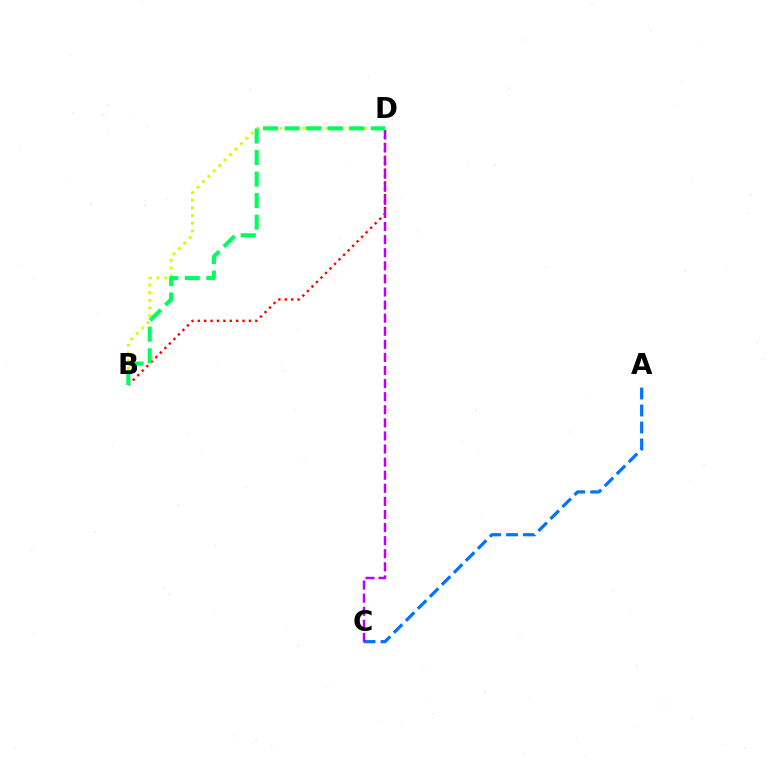{('A', 'C'): [{'color': '#0074ff', 'line_style': 'dashed', 'thickness': 2.31}], ('B', 'D'): [{'color': '#ff0000', 'line_style': 'dotted', 'thickness': 1.74}, {'color': '#d1ff00', 'line_style': 'dotted', 'thickness': 2.08}, {'color': '#00ff5c', 'line_style': 'dashed', 'thickness': 2.93}], ('C', 'D'): [{'color': '#b900ff', 'line_style': 'dashed', 'thickness': 1.78}]}